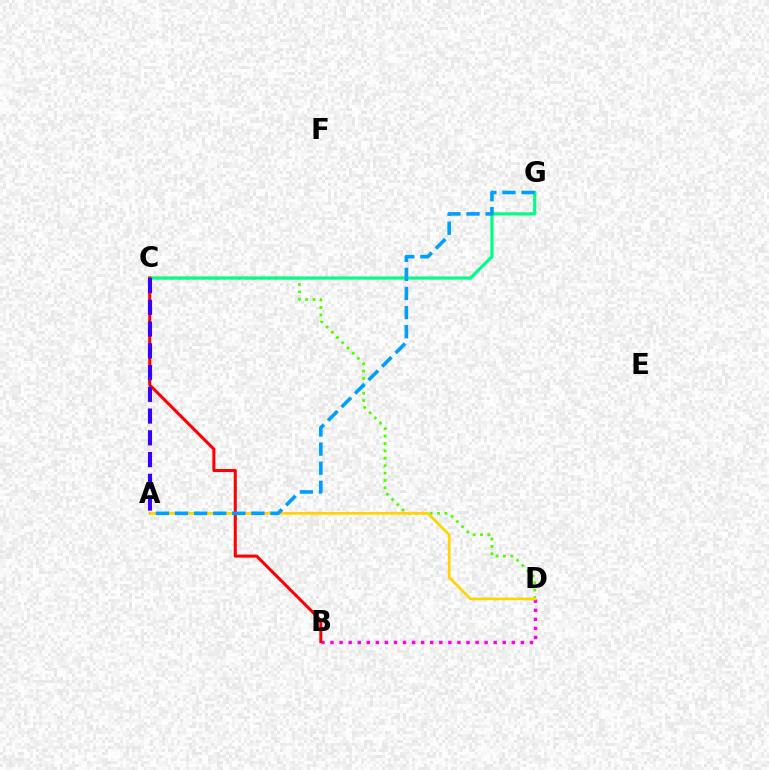{('C', 'D'): [{'color': '#4fff00', 'line_style': 'dotted', 'thickness': 2.01}], ('C', 'G'): [{'color': '#00ff86', 'line_style': 'solid', 'thickness': 2.31}], ('B', 'D'): [{'color': '#ff00ed', 'line_style': 'dotted', 'thickness': 2.46}], ('A', 'D'): [{'color': '#ffd500', 'line_style': 'solid', 'thickness': 1.94}], ('B', 'C'): [{'color': '#ff0000', 'line_style': 'solid', 'thickness': 2.19}], ('A', 'G'): [{'color': '#009eff', 'line_style': 'dashed', 'thickness': 2.6}], ('A', 'C'): [{'color': '#3700ff', 'line_style': 'dashed', 'thickness': 2.95}]}